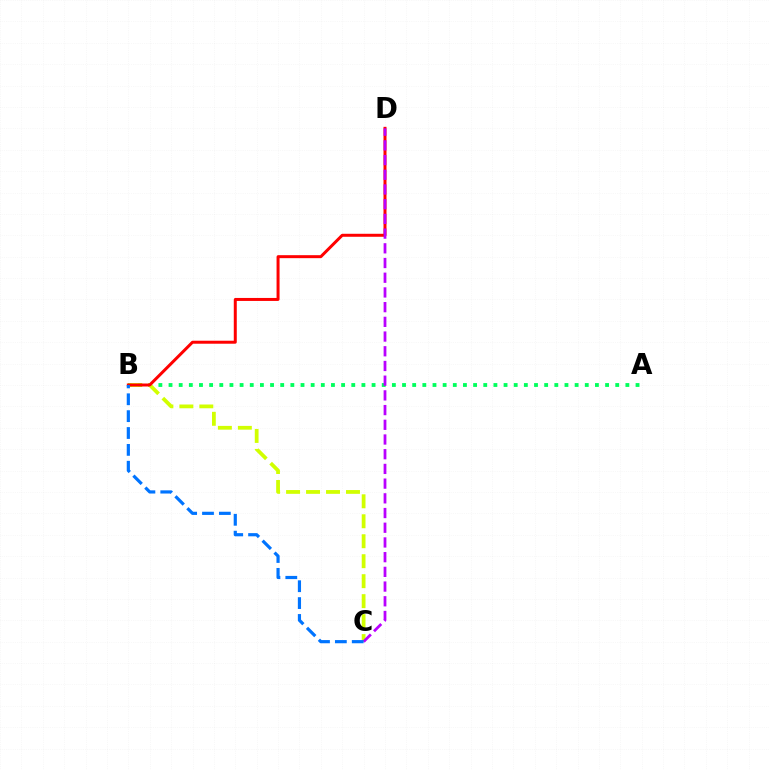{('A', 'B'): [{'color': '#00ff5c', 'line_style': 'dotted', 'thickness': 2.76}], ('B', 'C'): [{'color': '#d1ff00', 'line_style': 'dashed', 'thickness': 2.71}, {'color': '#0074ff', 'line_style': 'dashed', 'thickness': 2.29}], ('B', 'D'): [{'color': '#ff0000', 'line_style': 'solid', 'thickness': 2.15}], ('C', 'D'): [{'color': '#b900ff', 'line_style': 'dashed', 'thickness': 2.0}]}